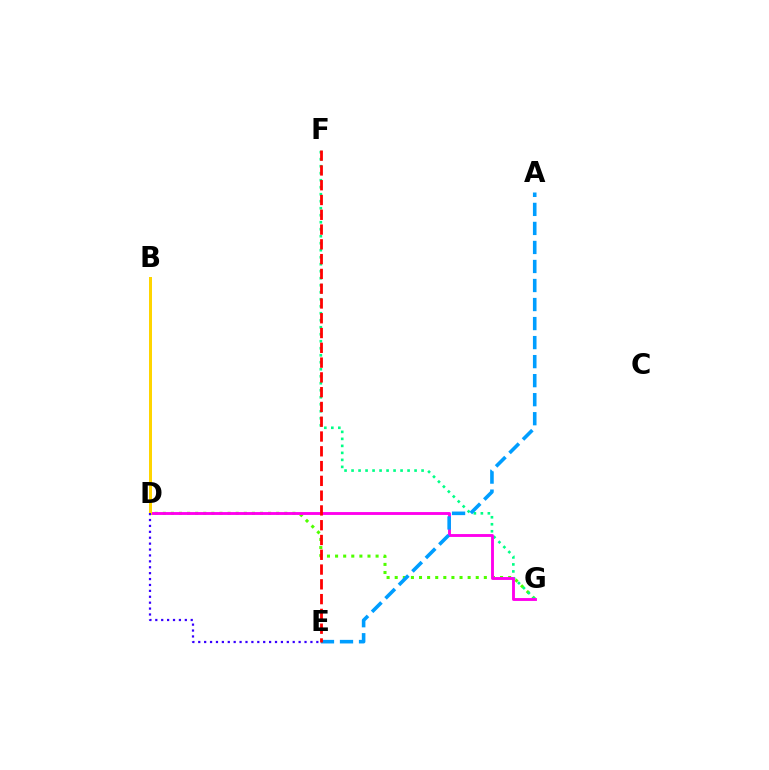{('D', 'G'): [{'color': '#4fff00', 'line_style': 'dotted', 'thickness': 2.2}, {'color': '#ff00ed', 'line_style': 'solid', 'thickness': 2.07}], ('F', 'G'): [{'color': '#00ff86', 'line_style': 'dotted', 'thickness': 1.9}], ('B', 'D'): [{'color': '#ffd500', 'line_style': 'solid', 'thickness': 2.15}], ('A', 'E'): [{'color': '#009eff', 'line_style': 'dashed', 'thickness': 2.58}], ('E', 'F'): [{'color': '#ff0000', 'line_style': 'dashed', 'thickness': 2.01}], ('D', 'E'): [{'color': '#3700ff', 'line_style': 'dotted', 'thickness': 1.6}]}